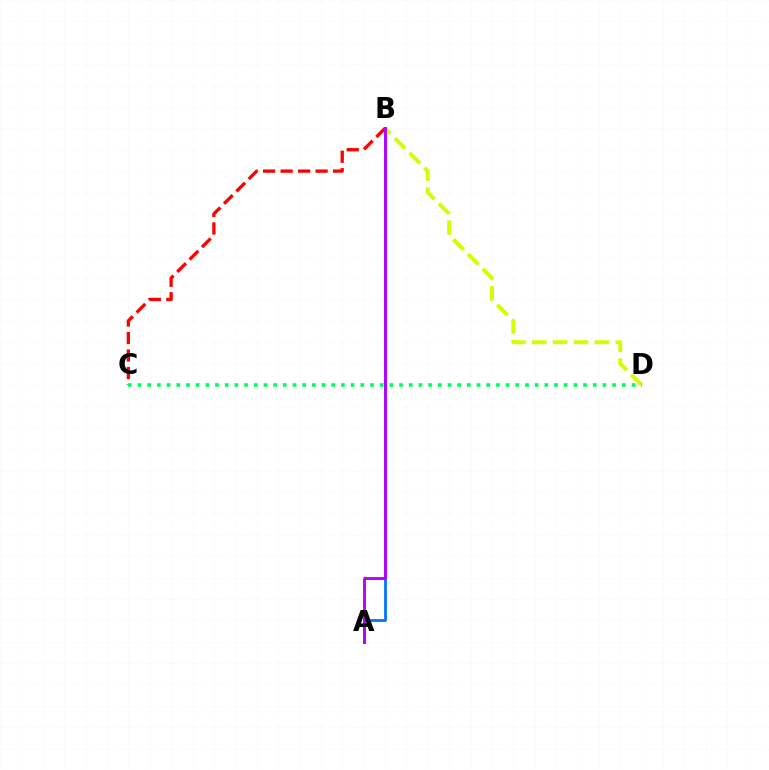{('A', 'B'): [{'color': '#0074ff', 'line_style': 'solid', 'thickness': 1.99}, {'color': '#b900ff', 'line_style': 'solid', 'thickness': 2.08}], ('B', 'C'): [{'color': '#ff0000', 'line_style': 'dashed', 'thickness': 2.38}], ('B', 'D'): [{'color': '#d1ff00', 'line_style': 'dashed', 'thickness': 2.84}], ('C', 'D'): [{'color': '#00ff5c', 'line_style': 'dotted', 'thickness': 2.63}]}